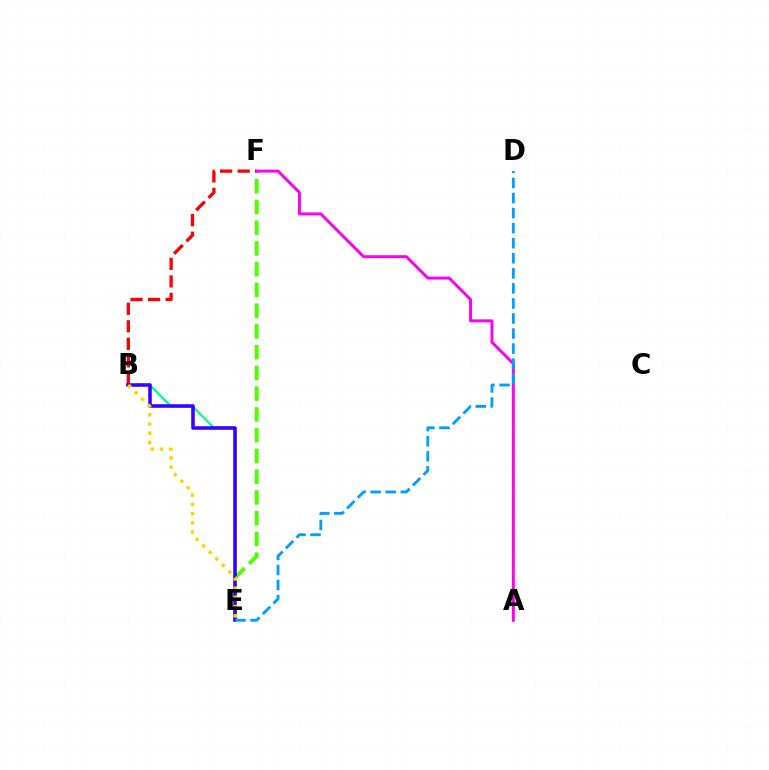{('E', 'F'): [{'color': '#4fff00', 'line_style': 'dashed', 'thickness': 2.82}], ('B', 'E'): [{'color': '#00ff86', 'line_style': 'solid', 'thickness': 1.63}, {'color': '#3700ff', 'line_style': 'solid', 'thickness': 2.57}, {'color': '#ffd500', 'line_style': 'dotted', 'thickness': 2.51}], ('B', 'F'): [{'color': '#ff0000', 'line_style': 'dashed', 'thickness': 2.38}], ('A', 'F'): [{'color': '#ff00ed', 'line_style': 'solid', 'thickness': 2.13}], ('D', 'E'): [{'color': '#009eff', 'line_style': 'dashed', 'thickness': 2.05}]}